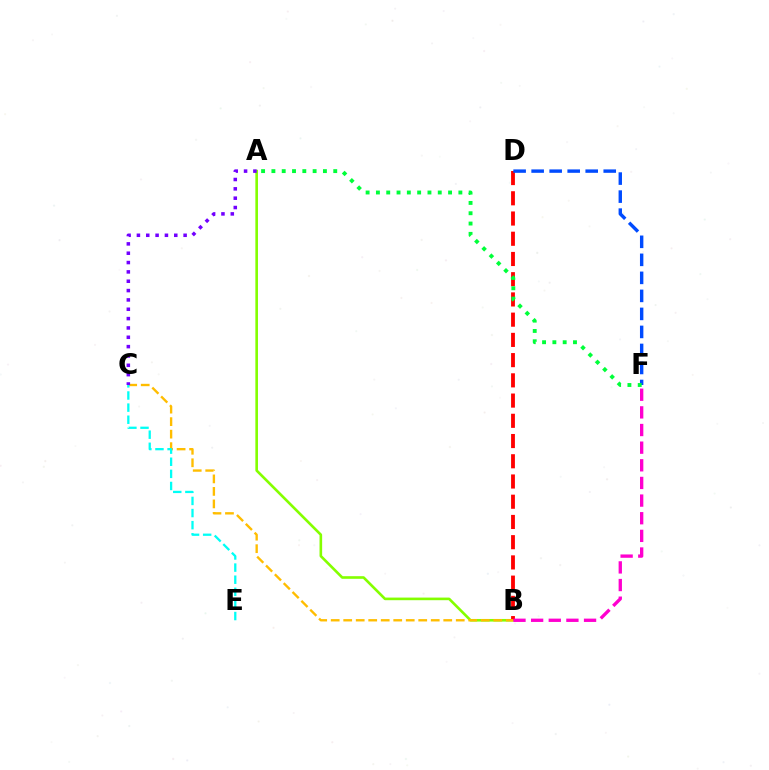{('A', 'B'): [{'color': '#84ff00', 'line_style': 'solid', 'thickness': 1.89}], ('B', 'D'): [{'color': '#ff0000', 'line_style': 'dashed', 'thickness': 2.75}], ('B', 'C'): [{'color': '#ffbd00', 'line_style': 'dashed', 'thickness': 1.7}], ('C', 'E'): [{'color': '#00fff6', 'line_style': 'dashed', 'thickness': 1.65}], ('D', 'F'): [{'color': '#004bff', 'line_style': 'dashed', 'thickness': 2.45}], ('B', 'F'): [{'color': '#ff00cf', 'line_style': 'dashed', 'thickness': 2.4}], ('A', 'C'): [{'color': '#7200ff', 'line_style': 'dotted', 'thickness': 2.54}], ('A', 'F'): [{'color': '#00ff39', 'line_style': 'dotted', 'thickness': 2.8}]}